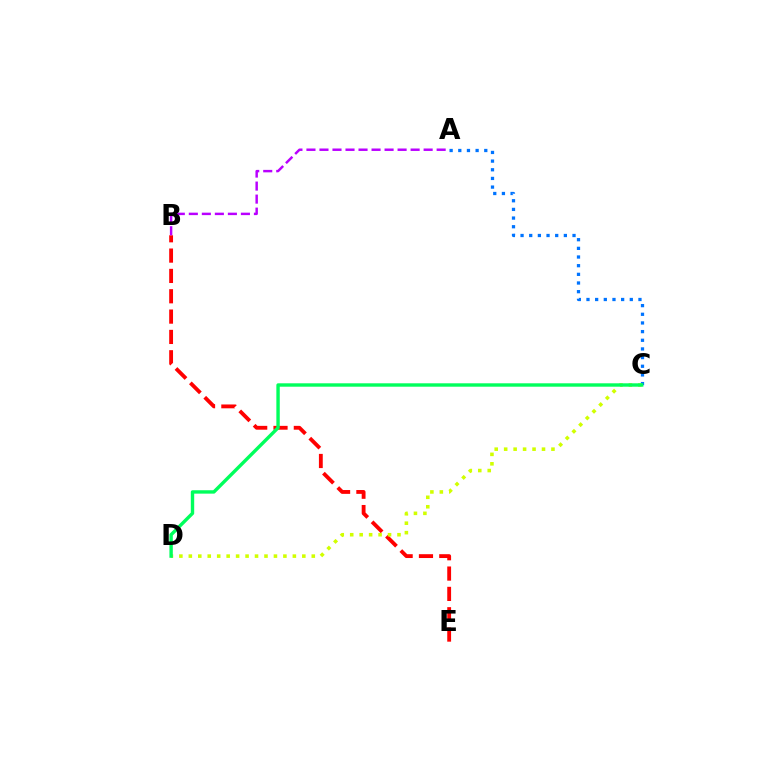{('B', 'E'): [{'color': '#ff0000', 'line_style': 'dashed', 'thickness': 2.76}], ('A', 'B'): [{'color': '#b900ff', 'line_style': 'dashed', 'thickness': 1.77}], ('A', 'C'): [{'color': '#0074ff', 'line_style': 'dotted', 'thickness': 2.35}], ('C', 'D'): [{'color': '#d1ff00', 'line_style': 'dotted', 'thickness': 2.57}, {'color': '#00ff5c', 'line_style': 'solid', 'thickness': 2.45}]}